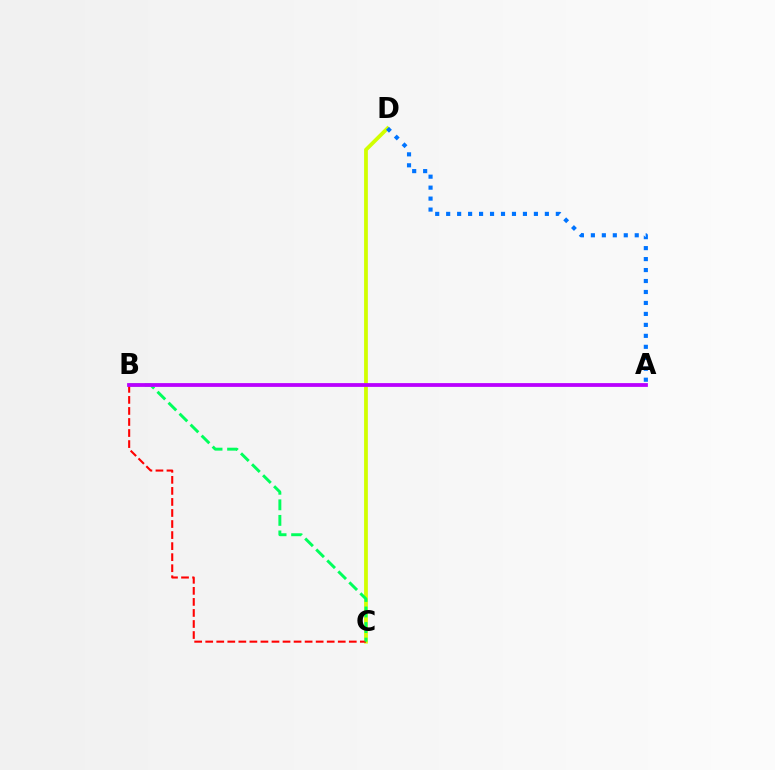{('C', 'D'): [{'color': '#d1ff00', 'line_style': 'solid', 'thickness': 2.71}], ('B', 'C'): [{'color': '#ff0000', 'line_style': 'dashed', 'thickness': 1.5}, {'color': '#00ff5c', 'line_style': 'dashed', 'thickness': 2.11}], ('A', 'D'): [{'color': '#0074ff', 'line_style': 'dotted', 'thickness': 2.98}], ('A', 'B'): [{'color': '#b900ff', 'line_style': 'solid', 'thickness': 2.72}]}